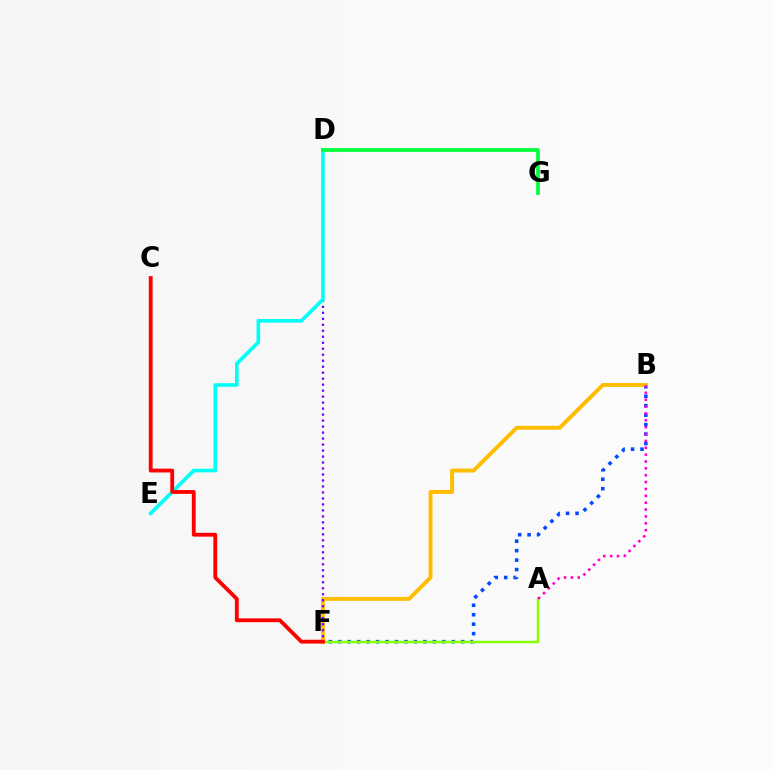{('B', 'F'): [{'color': '#004bff', 'line_style': 'dotted', 'thickness': 2.57}, {'color': '#ffbd00', 'line_style': 'solid', 'thickness': 2.83}], ('A', 'F'): [{'color': '#84ff00', 'line_style': 'solid', 'thickness': 1.78}], ('D', 'F'): [{'color': '#7200ff', 'line_style': 'dotted', 'thickness': 1.63}], ('A', 'B'): [{'color': '#ff00cf', 'line_style': 'dotted', 'thickness': 1.87}], ('D', 'E'): [{'color': '#00fff6', 'line_style': 'solid', 'thickness': 2.61}], ('C', 'F'): [{'color': '#ff0000', 'line_style': 'solid', 'thickness': 2.75}], ('D', 'G'): [{'color': '#00ff39', 'line_style': 'solid', 'thickness': 2.68}]}